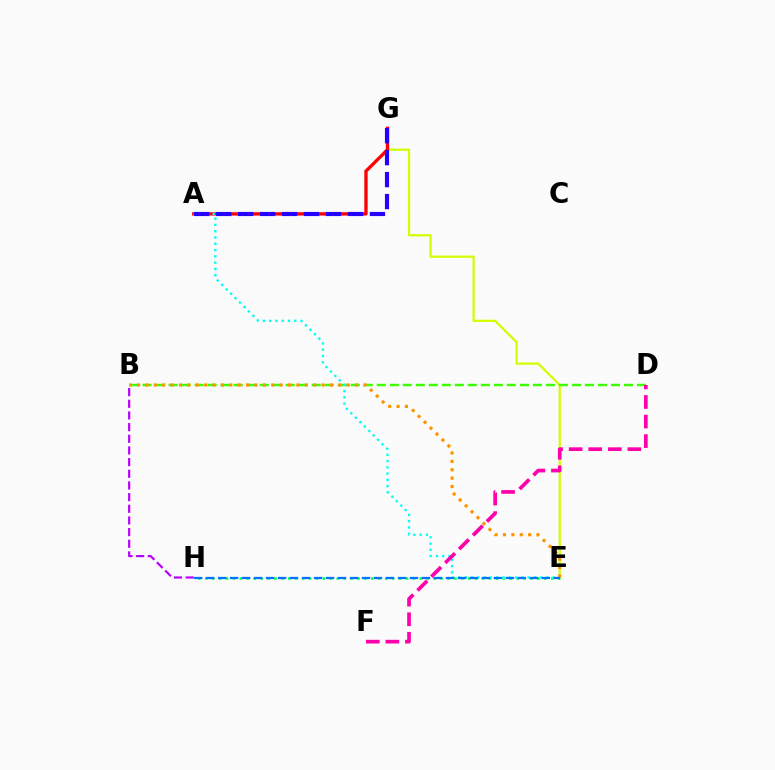{('E', 'G'): [{'color': '#d1ff00', 'line_style': 'solid', 'thickness': 1.6}], ('A', 'G'): [{'color': '#ff0000', 'line_style': 'solid', 'thickness': 2.4}, {'color': '#2500ff', 'line_style': 'dashed', 'thickness': 2.98}], ('B', 'H'): [{'color': '#b900ff', 'line_style': 'dashed', 'thickness': 1.58}], ('B', 'D'): [{'color': '#3dff00', 'line_style': 'dashed', 'thickness': 1.77}], ('E', 'H'): [{'color': '#00ff5c', 'line_style': 'dotted', 'thickness': 1.88}, {'color': '#0074ff', 'line_style': 'dashed', 'thickness': 1.63}], ('A', 'E'): [{'color': '#00fff6', 'line_style': 'dotted', 'thickness': 1.71}], ('B', 'E'): [{'color': '#ff9400', 'line_style': 'dotted', 'thickness': 2.28}], ('D', 'F'): [{'color': '#ff00ac', 'line_style': 'dashed', 'thickness': 2.66}]}